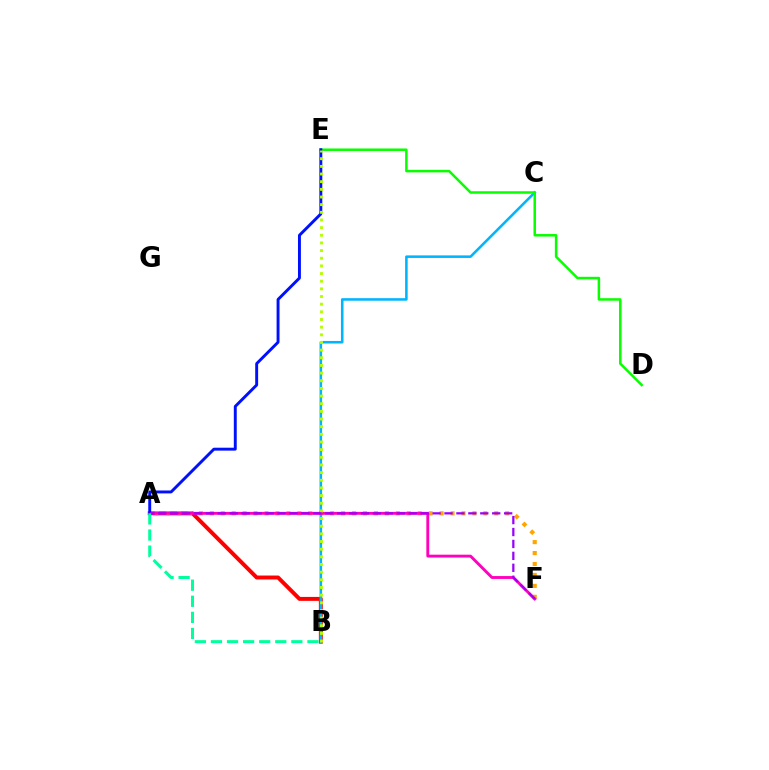{('A', 'B'): [{'color': '#ff0000', 'line_style': 'solid', 'thickness': 2.84}, {'color': '#00ff9d', 'line_style': 'dashed', 'thickness': 2.18}], ('A', 'F'): [{'color': '#ffa500', 'line_style': 'dotted', 'thickness': 2.97}, {'color': '#ff00bd', 'line_style': 'solid', 'thickness': 2.07}, {'color': '#9b00ff', 'line_style': 'dashed', 'thickness': 1.62}], ('B', 'C'): [{'color': '#00b5ff', 'line_style': 'solid', 'thickness': 1.84}], ('D', 'E'): [{'color': '#08ff00', 'line_style': 'solid', 'thickness': 1.81}], ('A', 'E'): [{'color': '#0010ff', 'line_style': 'solid', 'thickness': 2.1}], ('B', 'E'): [{'color': '#b3ff00', 'line_style': 'dotted', 'thickness': 2.08}]}